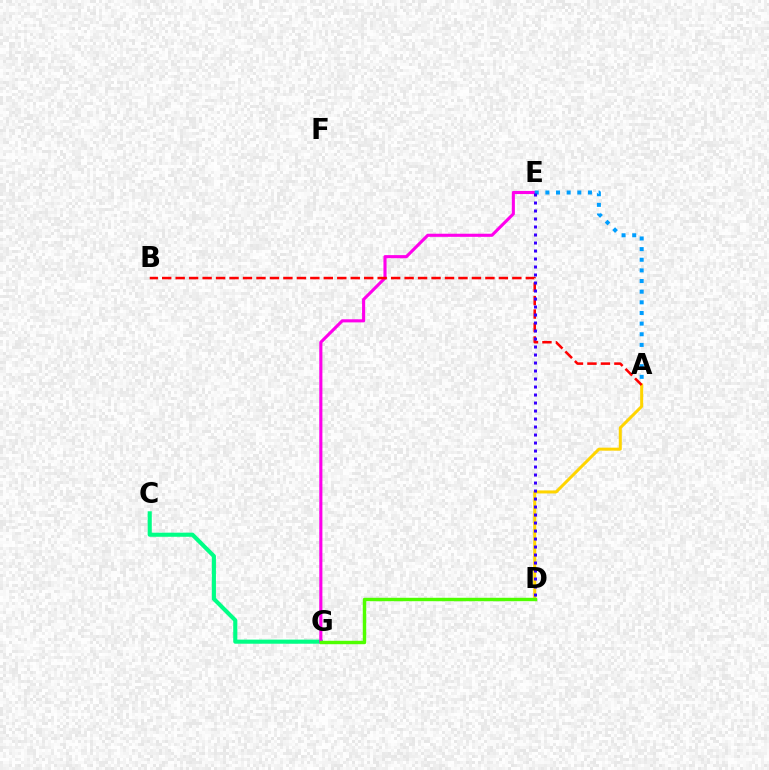{('C', 'G'): [{'color': '#00ff86', 'line_style': 'solid', 'thickness': 2.96}], ('E', 'G'): [{'color': '#ff00ed', 'line_style': 'solid', 'thickness': 2.24}], ('A', 'E'): [{'color': '#009eff', 'line_style': 'dotted', 'thickness': 2.89}], ('A', 'D'): [{'color': '#ffd500', 'line_style': 'solid', 'thickness': 2.16}], ('A', 'B'): [{'color': '#ff0000', 'line_style': 'dashed', 'thickness': 1.83}], ('D', 'G'): [{'color': '#4fff00', 'line_style': 'solid', 'thickness': 2.46}], ('D', 'E'): [{'color': '#3700ff', 'line_style': 'dotted', 'thickness': 2.17}]}